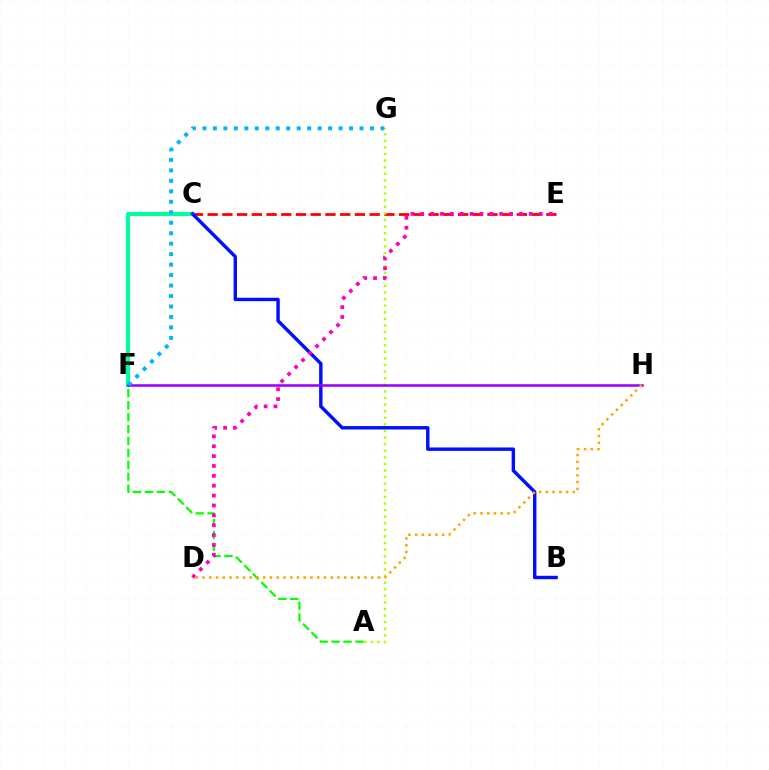{('C', 'E'): [{'color': '#ff0000', 'line_style': 'dashed', 'thickness': 2.0}], ('C', 'F'): [{'color': '#00ff9d', 'line_style': 'solid', 'thickness': 2.96}], ('A', 'F'): [{'color': '#08ff00', 'line_style': 'dashed', 'thickness': 1.62}], ('A', 'G'): [{'color': '#b3ff00', 'line_style': 'dotted', 'thickness': 1.79}], ('B', 'C'): [{'color': '#0010ff', 'line_style': 'solid', 'thickness': 2.46}], ('D', 'E'): [{'color': '#ff00bd', 'line_style': 'dotted', 'thickness': 2.68}], ('F', 'H'): [{'color': '#9b00ff', 'line_style': 'solid', 'thickness': 1.84}], ('F', 'G'): [{'color': '#00b5ff', 'line_style': 'dotted', 'thickness': 2.85}], ('D', 'H'): [{'color': '#ffa500', 'line_style': 'dotted', 'thickness': 1.83}]}